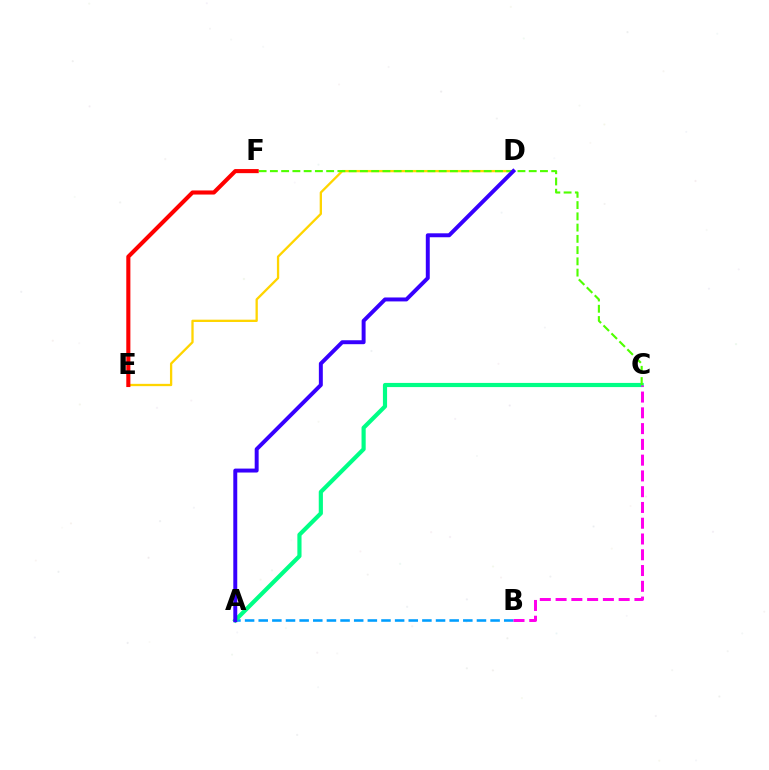{('D', 'E'): [{'color': '#ffd500', 'line_style': 'solid', 'thickness': 1.66}], ('A', 'B'): [{'color': '#009eff', 'line_style': 'dashed', 'thickness': 1.85}], ('A', 'C'): [{'color': '#00ff86', 'line_style': 'solid', 'thickness': 3.0}], ('B', 'C'): [{'color': '#ff00ed', 'line_style': 'dashed', 'thickness': 2.14}], ('C', 'F'): [{'color': '#4fff00', 'line_style': 'dashed', 'thickness': 1.53}], ('A', 'D'): [{'color': '#3700ff', 'line_style': 'solid', 'thickness': 2.84}], ('E', 'F'): [{'color': '#ff0000', 'line_style': 'solid', 'thickness': 2.95}]}